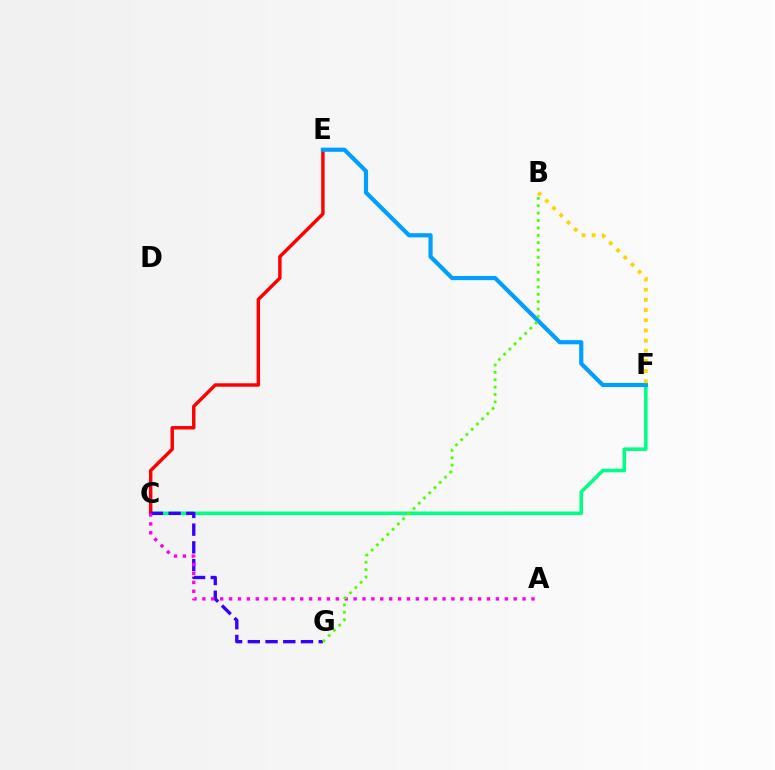{('C', 'F'): [{'color': '#00ff86', 'line_style': 'solid', 'thickness': 2.58}], ('C', 'E'): [{'color': '#ff0000', 'line_style': 'solid', 'thickness': 2.47}], ('C', 'G'): [{'color': '#3700ff', 'line_style': 'dashed', 'thickness': 2.41}], ('E', 'F'): [{'color': '#009eff', 'line_style': 'solid', 'thickness': 3.0}], ('A', 'C'): [{'color': '#ff00ed', 'line_style': 'dotted', 'thickness': 2.42}], ('B', 'F'): [{'color': '#ffd500', 'line_style': 'dotted', 'thickness': 2.76}], ('B', 'G'): [{'color': '#4fff00', 'line_style': 'dotted', 'thickness': 2.01}]}